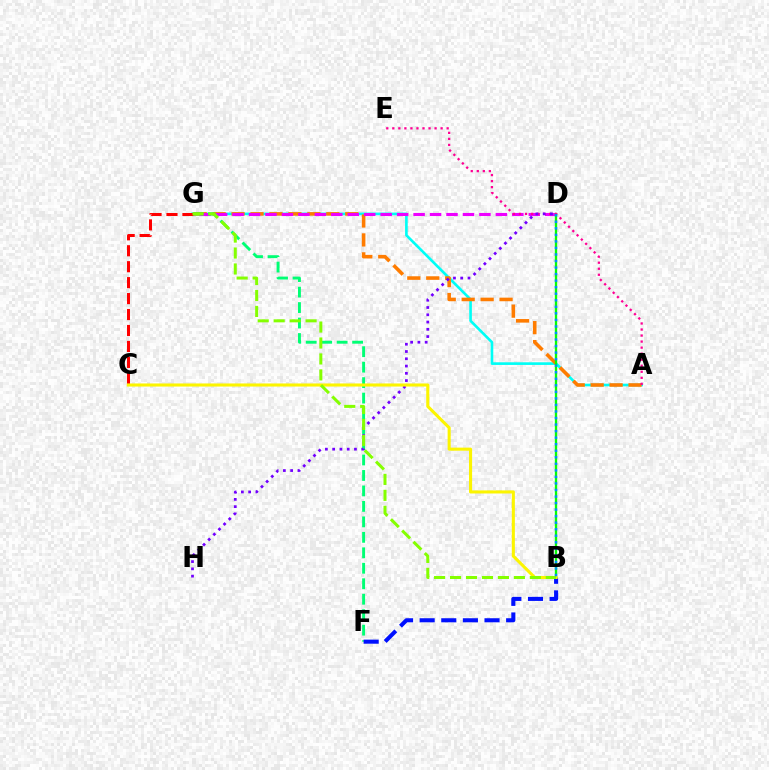{('A', 'G'): [{'color': '#00fff6', 'line_style': 'solid', 'thickness': 1.91}, {'color': '#ff7c00', 'line_style': 'dashed', 'thickness': 2.57}], ('D', 'G'): [{'color': '#ee00ff', 'line_style': 'dashed', 'thickness': 2.24}], ('B', 'D'): [{'color': '#08ff00', 'line_style': 'solid', 'thickness': 1.67}, {'color': '#008cff', 'line_style': 'dotted', 'thickness': 1.78}], ('F', 'G'): [{'color': '#00ff74', 'line_style': 'dashed', 'thickness': 2.1}], ('B', 'F'): [{'color': '#0010ff', 'line_style': 'dashed', 'thickness': 2.94}], ('A', 'E'): [{'color': '#ff0094', 'line_style': 'dotted', 'thickness': 1.64}], ('D', 'H'): [{'color': '#7200ff', 'line_style': 'dotted', 'thickness': 1.97}], ('C', 'G'): [{'color': '#ff0000', 'line_style': 'dashed', 'thickness': 2.17}], ('B', 'C'): [{'color': '#fcf500', 'line_style': 'solid', 'thickness': 2.22}], ('B', 'G'): [{'color': '#84ff00', 'line_style': 'dashed', 'thickness': 2.17}]}